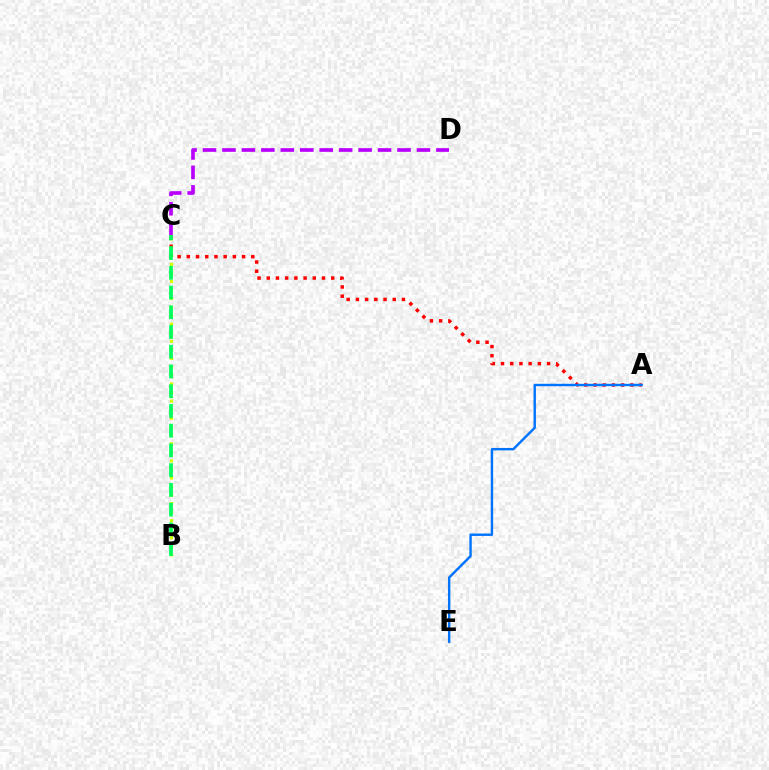{('B', 'C'): [{'color': '#d1ff00', 'line_style': 'dotted', 'thickness': 2.32}, {'color': '#00ff5c', 'line_style': 'dashed', 'thickness': 2.68}], ('A', 'C'): [{'color': '#ff0000', 'line_style': 'dotted', 'thickness': 2.5}], ('C', 'D'): [{'color': '#b900ff', 'line_style': 'dashed', 'thickness': 2.64}], ('A', 'E'): [{'color': '#0074ff', 'line_style': 'solid', 'thickness': 1.73}]}